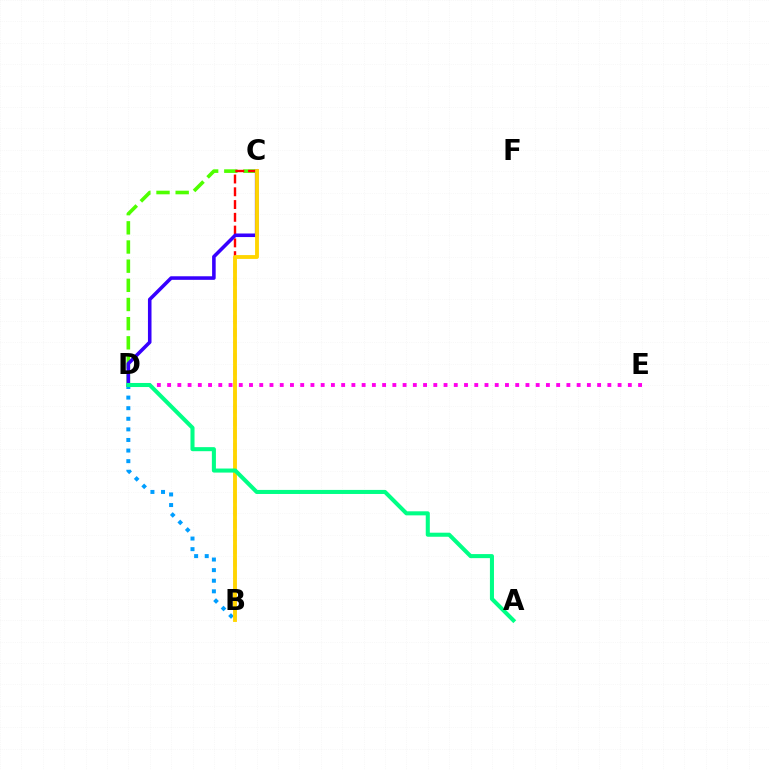{('C', 'D'): [{'color': '#4fff00', 'line_style': 'dashed', 'thickness': 2.6}, {'color': '#3700ff', 'line_style': 'solid', 'thickness': 2.57}], ('B', 'C'): [{'color': '#ff0000', 'line_style': 'dashed', 'thickness': 1.74}, {'color': '#ffd500', 'line_style': 'solid', 'thickness': 2.77}], ('D', 'E'): [{'color': '#ff00ed', 'line_style': 'dotted', 'thickness': 2.78}], ('B', 'D'): [{'color': '#009eff', 'line_style': 'dotted', 'thickness': 2.88}], ('A', 'D'): [{'color': '#00ff86', 'line_style': 'solid', 'thickness': 2.92}]}